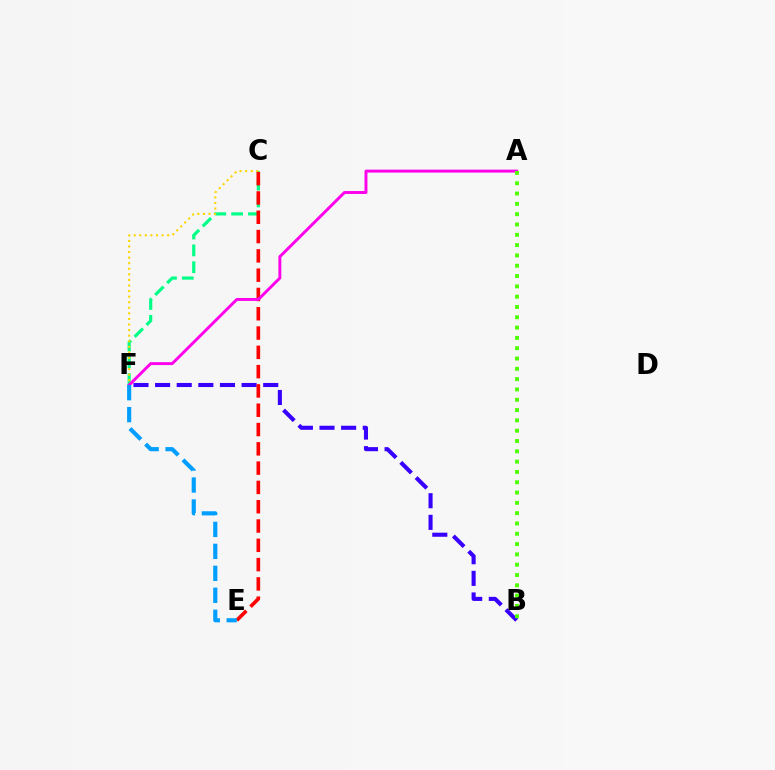{('C', 'F'): [{'color': '#00ff86', 'line_style': 'dashed', 'thickness': 2.29}, {'color': '#ffd500', 'line_style': 'dotted', 'thickness': 1.51}], ('B', 'F'): [{'color': '#3700ff', 'line_style': 'dashed', 'thickness': 2.94}], ('C', 'E'): [{'color': '#ff0000', 'line_style': 'dashed', 'thickness': 2.62}], ('A', 'F'): [{'color': '#ff00ed', 'line_style': 'solid', 'thickness': 2.11}], ('E', 'F'): [{'color': '#009eff', 'line_style': 'dashed', 'thickness': 2.98}], ('A', 'B'): [{'color': '#4fff00', 'line_style': 'dotted', 'thickness': 2.8}]}